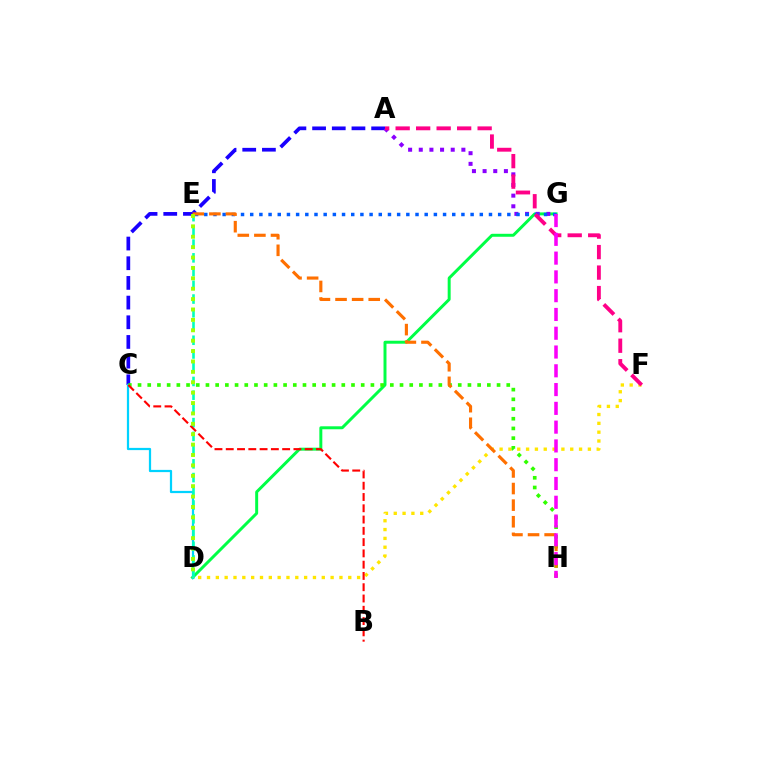{('D', 'G'): [{'color': '#00ff45', 'line_style': 'solid', 'thickness': 2.14}], ('A', 'C'): [{'color': '#1900ff', 'line_style': 'dashed', 'thickness': 2.67}], ('C', 'D'): [{'color': '#00d3ff', 'line_style': 'solid', 'thickness': 1.61}], ('D', 'F'): [{'color': '#ffe600', 'line_style': 'dotted', 'thickness': 2.4}], ('D', 'E'): [{'color': '#00ffbb', 'line_style': 'dashed', 'thickness': 1.87}, {'color': '#a2ff00', 'line_style': 'dotted', 'thickness': 2.82}], ('C', 'H'): [{'color': '#31ff00', 'line_style': 'dotted', 'thickness': 2.64}], ('A', 'G'): [{'color': '#8a00ff', 'line_style': 'dotted', 'thickness': 2.89}], ('E', 'G'): [{'color': '#005dff', 'line_style': 'dotted', 'thickness': 2.5}], ('A', 'F'): [{'color': '#ff0088', 'line_style': 'dashed', 'thickness': 2.78}], ('E', 'H'): [{'color': '#ff7000', 'line_style': 'dashed', 'thickness': 2.25}], ('G', 'H'): [{'color': '#fa00f9', 'line_style': 'dashed', 'thickness': 2.55}], ('B', 'C'): [{'color': '#ff0000', 'line_style': 'dashed', 'thickness': 1.53}]}